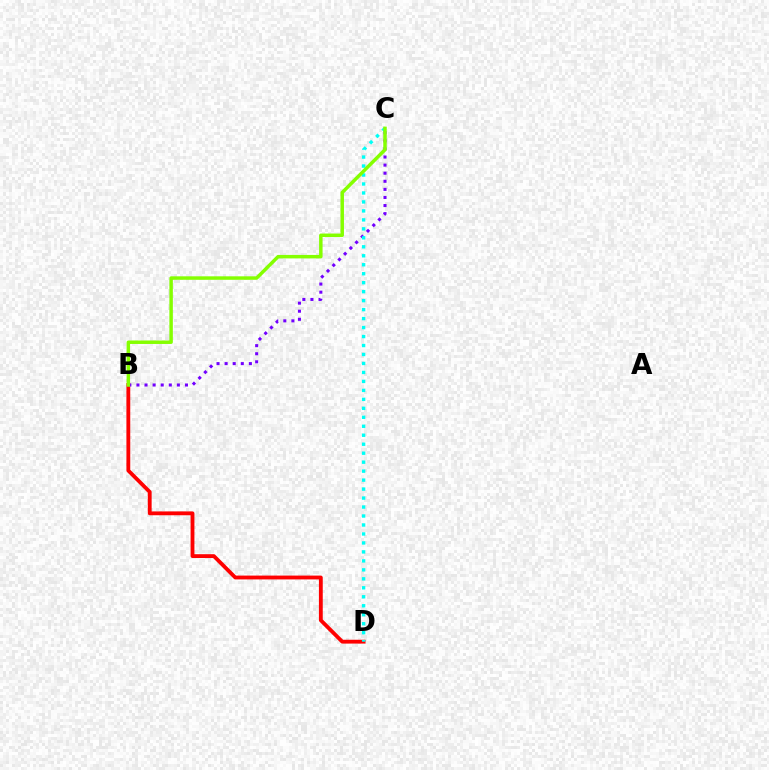{('B', 'D'): [{'color': '#ff0000', 'line_style': 'solid', 'thickness': 2.76}], ('B', 'C'): [{'color': '#7200ff', 'line_style': 'dotted', 'thickness': 2.2}, {'color': '#84ff00', 'line_style': 'solid', 'thickness': 2.5}], ('C', 'D'): [{'color': '#00fff6', 'line_style': 'dotted', 'thickness': 2.44}]}